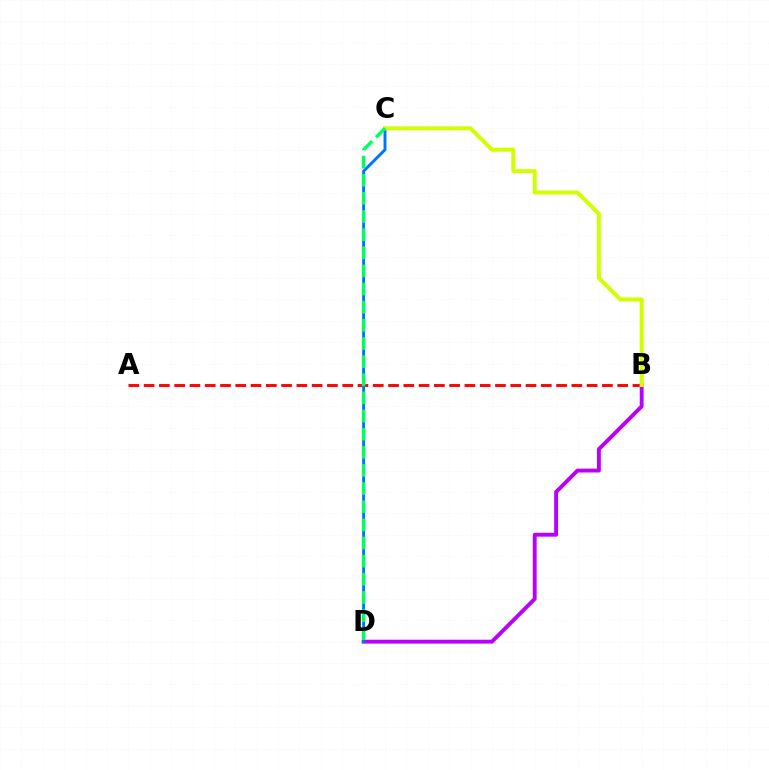{('A', 'B'): [{'color': '#ff0000', 'line_style': 'dashed', 'thickness': 2.08}], ('B', 'D'): [{'color': '#b900ff', 'line_style': 'solid', 'thickness': 2.79}], ('C', 'D'): [{'color': '#0074ff', 'line_style': 'solid', 'thickness': 2.1}, {'color': '#00ff5c', 'line_style': 'dashed', 'thickness': 2.46}], ('B', 'C'): [{'color': '#d1ff00', 'line_style': 'solid', 'thickness': 2.88}]}